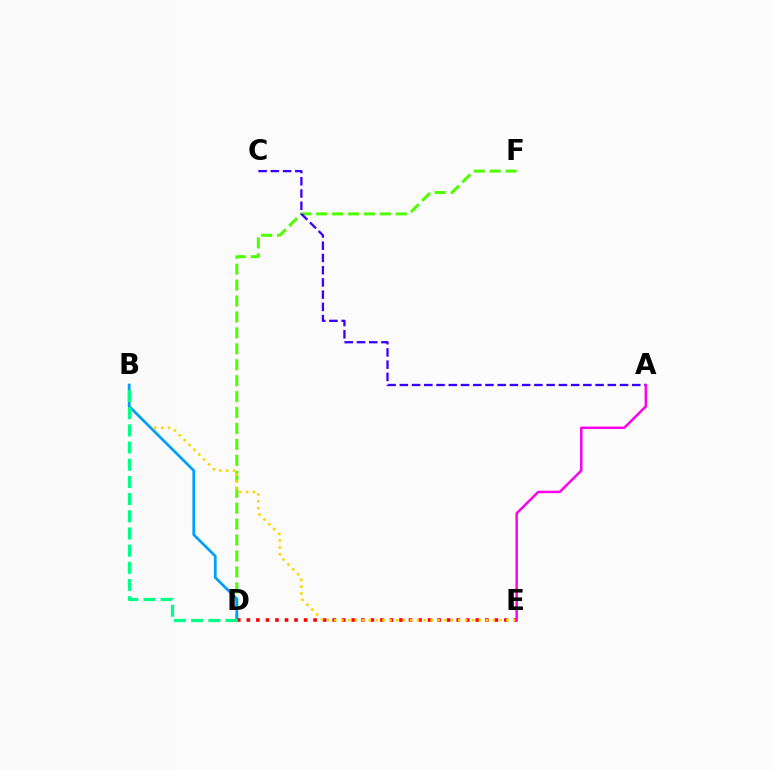{('D', 'F'): [{'color': '#4fff00', 'line_style': 'dashed', 'thickness': 2.16}], ('A', 'C'): [{'color': '#3700ff', 'line_style': 'dashed', 'thickness': 1.66}], ('D', 'E'): [{'color': '#ff0000', 'line_style': 'dotted', 'thickness': 2.59}], ('B', 'E'): [{'color': '#ffd500', 'line_style': 'dotted', 'thickness': 1.87}], ('B', 'D'): [{'color': '#009eff', 'line_style': 'solid', 'thickness': 1.95}, {'color': '#00ff86', 'line_style': 'dashed', 'thickness': 2.33}], ('A', 'E'): [{'color': '#ff00ed', 'line_style': 'solid', 'thickness': 1.78}]}